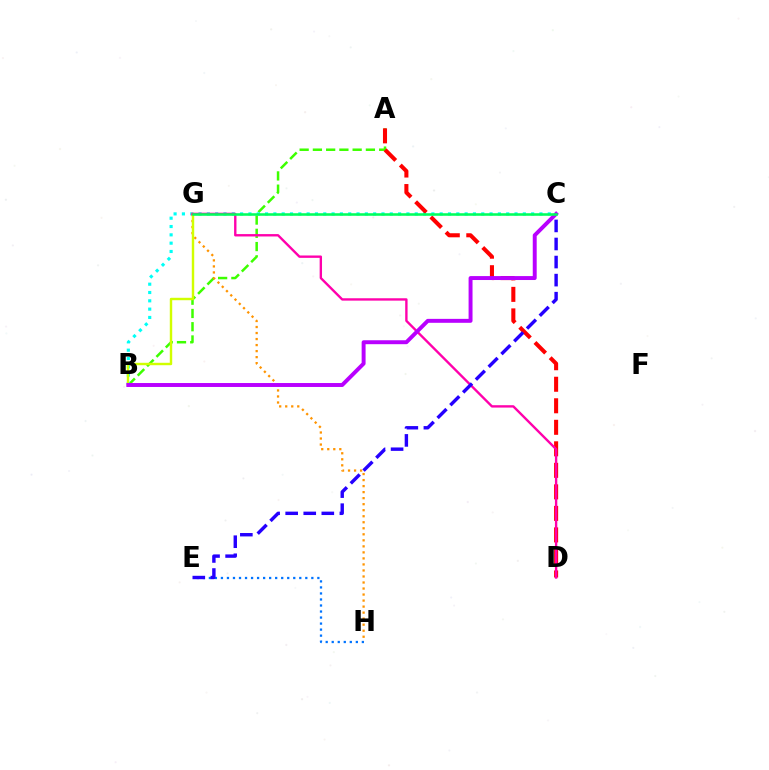{('A', 'B'): [{'color': '#3dff00', 'line_style': 'dashed', 'thickness': 1.8}], ('B', 'C'): [{'color': '#00fff6', 'line_style': 'dotted', 'thickness': 2.26}, {'color': '#b900ff', 'line_style': 'solid', 'thickness': 2.84}], ('A', 'D'): [{'color': '#ff0000', 'line_style': 'dashed', 'thickness': 2.92}], ('E', 'H'): [{'color': '#0074ff', 'line_style': 'dotted', 'thickness': 1.64}], ('G', 'H'): [{'color': '#ff9400', 'line_style': 'dotted', 'thickness': 1.64}], ('B', 'G'): [{'color': '#d1ff00', 'line_style': 'solid', 'thickness': 1.75}], ('D', 'G'): [{'color': '#ff00ac', 'line_style': 'solid', 'thickness': 1.71}], ('C', 'E'): [{'color': '#2500ff', 'line_style': 'dashed', 'thickness': 2.45}], ('C', 'G'): [{'color': '#00ff5c', 'line_style': 'solid', 'thickness': 1.84}]}